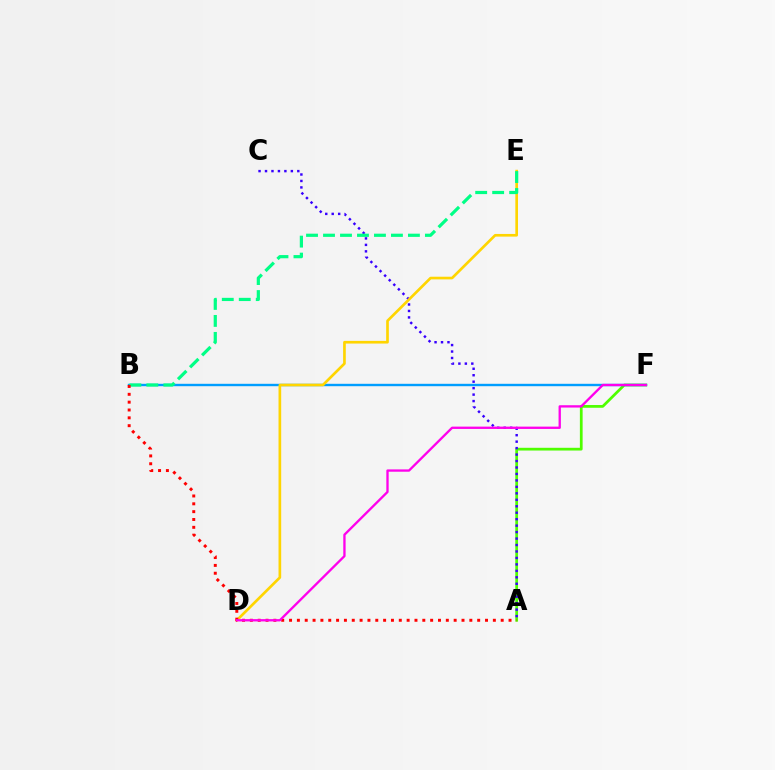{('A', 'F'): [{'color': '#4fff00', 'line_style': 'solid', 'thickness': 1.98}], ('A', 'C'): [{'color': '#3700ff', 'line_style': 'dotted', 'thickness': 1.76}], ('B', 'F'): [{'color': '#009eff', 'line_style': 'solid', 'thickness': 1.73}], ('D', 'E'): [{'color': '#ffd500', 'line_style': 'solid', 'thickness': 1.92}], ('B', 'E'): [{'color': '#00ff86', 'line_style': 'dashed', 'thickness': 2.31}], ('A', 'B'): [{'color': '#ff0000', 'line_style': 'dotted', 'thickness': 2.13}], ('D', 'F'): [{'color': '#ff00ed', 'line_style': 'solid', 'thickness': 1.67}]}